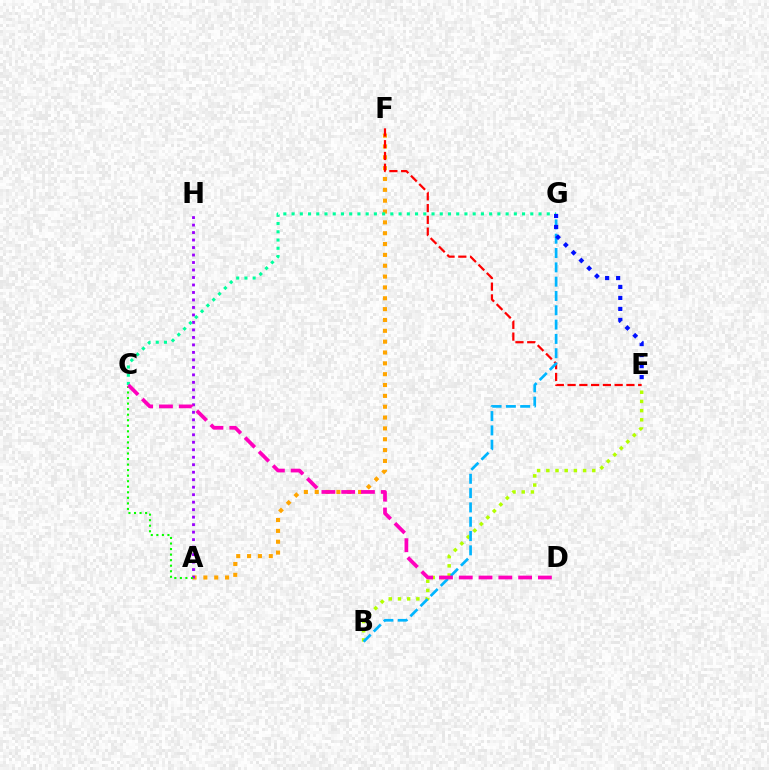{('B', 'E'): [{'color': '#b3ff00', 'line_style': 'dotted', 'thickness': 2.5}], ('A', 'F'): [{'color': '#ffa500', 'line_style': 'dotted', 'thickness': 2.95}], ('E', 'F'): [{'color': '#ff0000', 'line_style': 'dashed', 'thickness': 1.6}], ('A', 'H'): [{'color': '#9b00ff', 'line_style': 'dotted', 'thickness': 2.03}], ('B', 'G'): [{'color': '#00b5ff', 'line_style': 'dashed', 'thickness': 1.94}], ('C', 'G'): [{'color': '#00ff9d', 'line_style': 'dotted', 'thickness': 2.24}], ('A', 'C'): [{'color': '#08ff00', 'line_style': 'dotted', 'thickness': 1.51}], ('E', 'G'): [{'color': '#0010ff', 'line_style': 'dotted', 'thickness': 2.99}], ('C', 'D'): [{'color': '#ff00bd', 'line_style': 'dashed', 'thickness': 2.69}]}